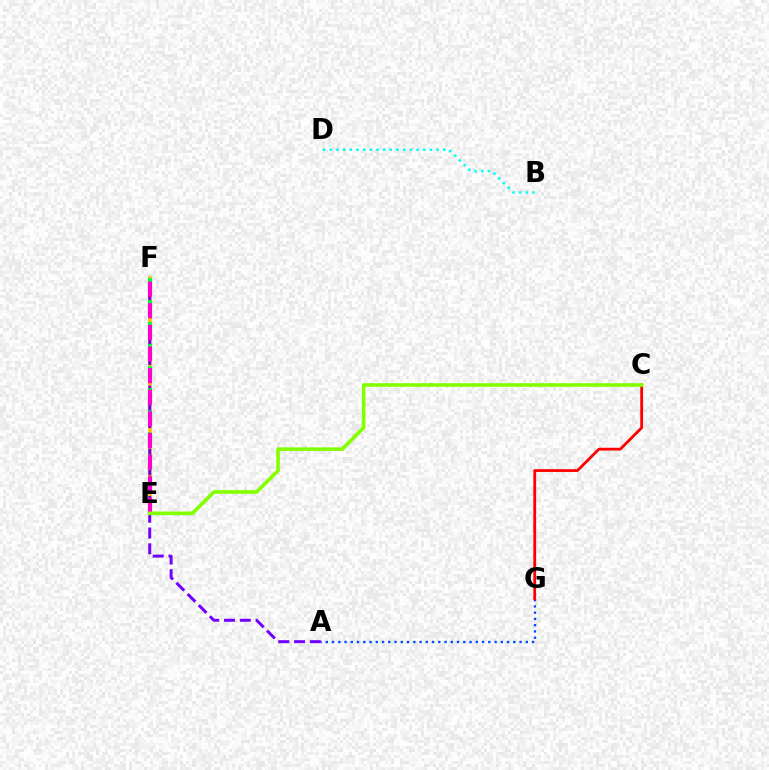{('E', 'F'): [{'color': '#ffbd00', 'line_style': 'solid', 'thickness': 2.61}, {'color': '#00ff39', 'line_style': 'dashed', 'thickness': 3.0}, {'color': '#ff00cf', 'line_style': 'dashed', 'thickness': 2.94}], ('A', 'G'): [{'color': '#004bff', 'line_style': 'dotted', 'thickness': 1.7}], ('A', 'F'): [{'color': '#7200ff', 'line_style': 'dashed', 'thickness': 2.14}], ('B', 'D'): [{'color': '#00fff6', 'line_style': 'dotted', 'thickness': 1.82}], ('C', 'G'): [{'color': '#ff0000', 'line_style': 'solid', 'thickness': 2.02}], ('C', 'E'): [{'color': '#84ff00', 'line_style': 'solid', 'thickness': 2.62}]}